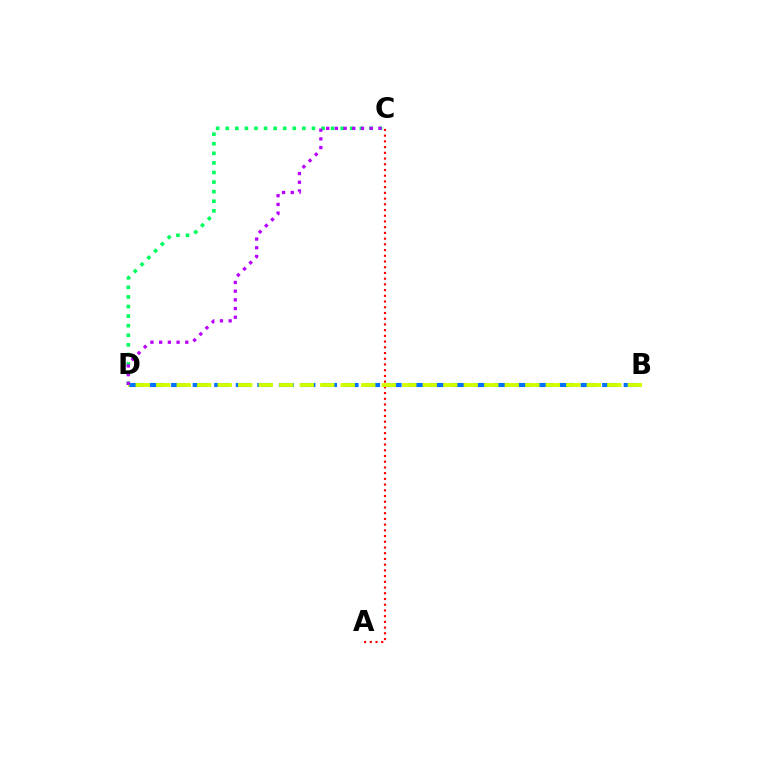{('B', 'D'): [{'color': '#0074ff', 'line_style': 'dashed', 'thickness': 2.93}, {'color': '#d1ff00', 'line_style': 'dashed', 'thickness': 2.79}], ('A', 'C'): [{'color': '#ff0000', 'line_style': 'dotted', 'thickness': 1.55}], ('C', 'D'): [{'color': '#00ff5c', 'line_style': 'dotted', 'thickness': 2.6}, {'color': '#b900ff', 'line_style': 'dotted', 'thickness': 2.37}]}